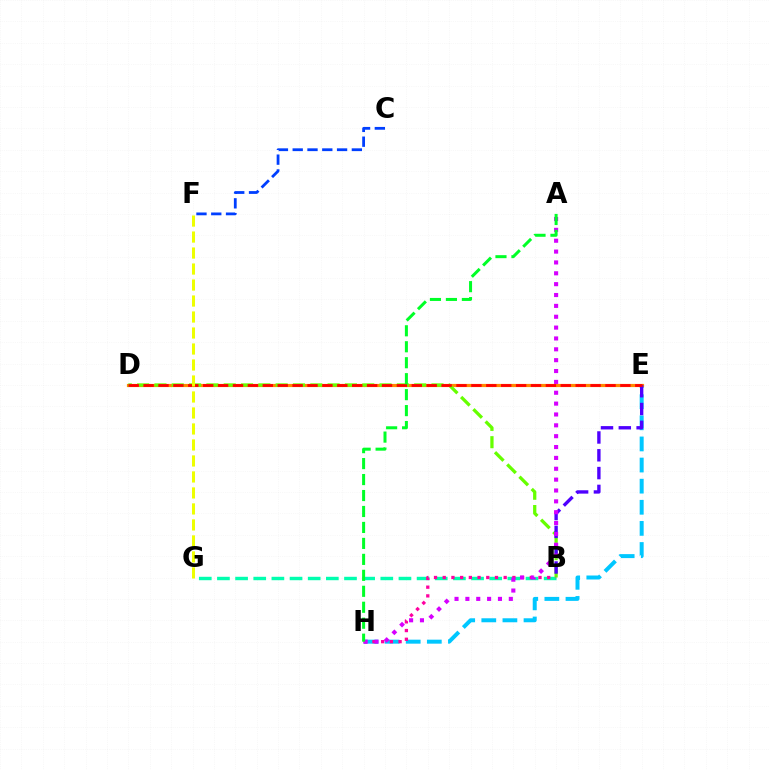{('E', 'H'): [{'color': '#00c7ff', 'line_style': 'dashed', 'thickness': 2.87}], ('B', 'G'): [{'color': '#00ffaf', 'line_style': 'dashed', 'thickness': 2.47}], ('D', 'E'): [{'color': '#ff8800', 'line_style': 'solid', 'thickness': 2.29}, {'color': '#ff0000', 'line_style': 'dashed', 'thickness': 2.02}], ('B', 'D'): [{'color': '#66ff00', 'line_style': 'dashed', 'thickness': 2.35}], ('C', 'F'): [{'color': '#003fff', 'line_style': 'dashed', 'thickness': 2.01}], ('B', 'E'): [{'color': '#4f00ff', 'line_style': 'dashed', 'thickness': 2.42}], ('B', 'H'): [{'color': '#ff00a0', 'line_style': 'dotted', 'thickness': 2.37}], ('A', 'H'): [{'color': '#d600ff', 'line_style': 'dotted', 'thickness': 2.95}, {'color': '#00ff27', 'line_style': 'dashed', 'thickness': 2.17}], ('F', 'G'): [{'color': '#eeff00', 'line_style': 'dashed', 'thickness': 2.17}]}